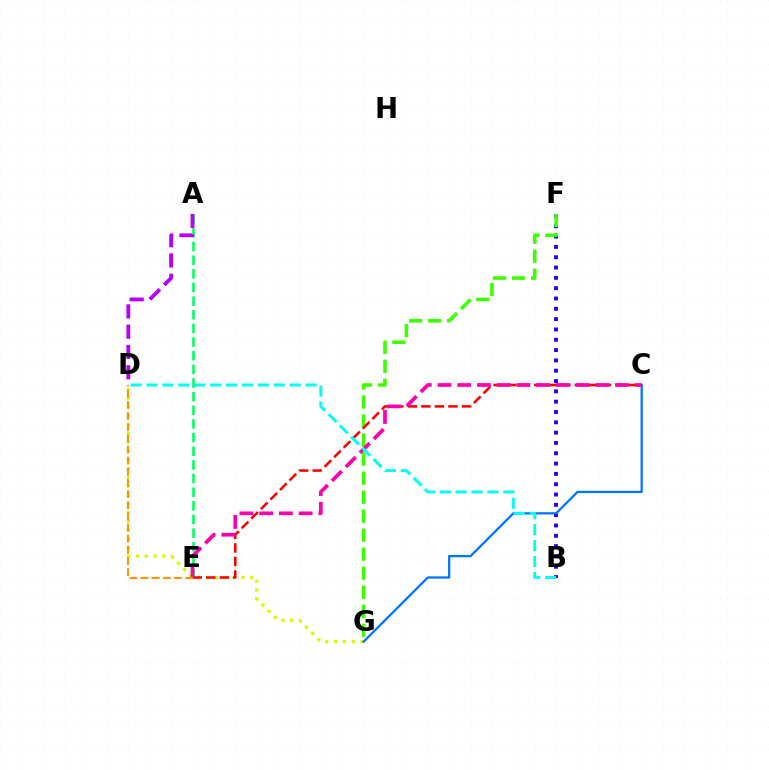{('B', 'F'): [{'color': '#2500ff', 'line_style': 'dotted', 'thickness': 2.8}], ('D', 'G'): [{'color': '#d1ff00', 'line_style': 'dotted', 'thickness': 2.39}], ('C', 'G'): [{'color': '#0074ff', 'line_style': 'solid', 'thickness': 1.63}], ('F', 'G'): [{'color': '#3dff00', 'line_style': 'dashed', 'thickness': 2.58}], ('A', 'E'): [{'color': '#00ff5c', 'line_style': 'dashed', 'thickness': 1.85}], ('C', 'E'): [{'color': '#ff0000', 'line_style': 'dashed', 'thickness': 1.84}, {'color': '#ff00ac', 'line_style': 'dashed', 'thickness': 2.68}], ('D', 'E'): [{'color': '#ff9400', 'line_style': 'dashed', 'thickness': 1.52}], ('B', 'D'): [{'color': '#00fff6', 'line_style': 'dashed', 'thickness': 2.16}], ('A', 'D'): [{'color': '#b900ff', 'line_style': 'dashed', 'thickness': 2.76}]}